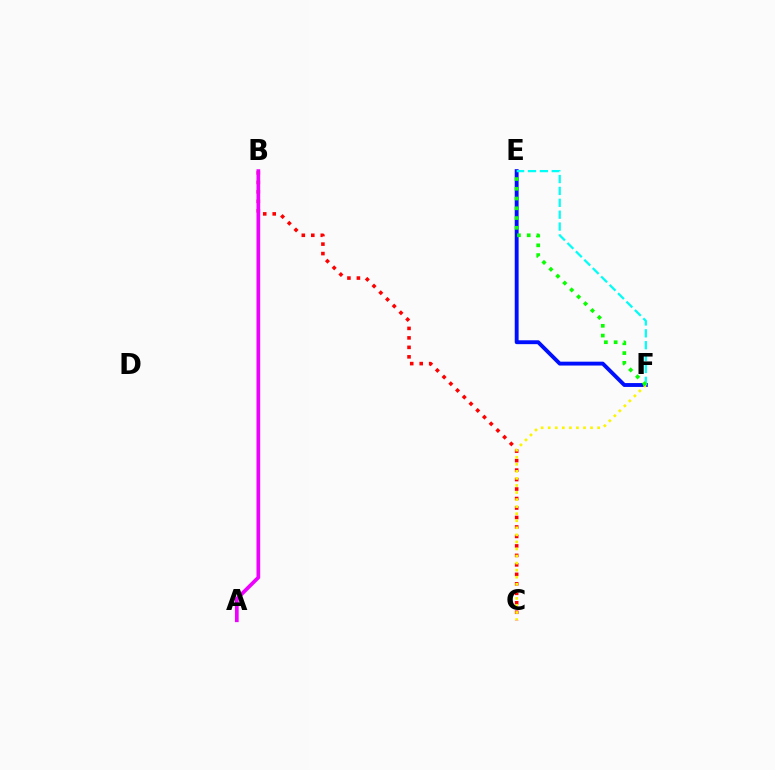{('E', 'F'): [{'color': '#0010ff', 'line_style': 'solid', 'thickness': 2.79}, {'color': '#00fff6', 'line_style': 'dashed', 'thickness': 1.61}, {'color': '#08ff00', 'line_style': 'dotted', 'thickness': 2.65}], ('B', 'C'): [{'color': '#ff0000', 'line_style': 'dotted', 'thickness': 2.58}], ('A', 'B'): [{'color': '#ee00ff', 'line_style': 'solid', 'thickness': 2.66}], ('C', 'F'): [{'color': '#fcf500', 'line_style': 'dotted', 'thickness': 1.92}]}